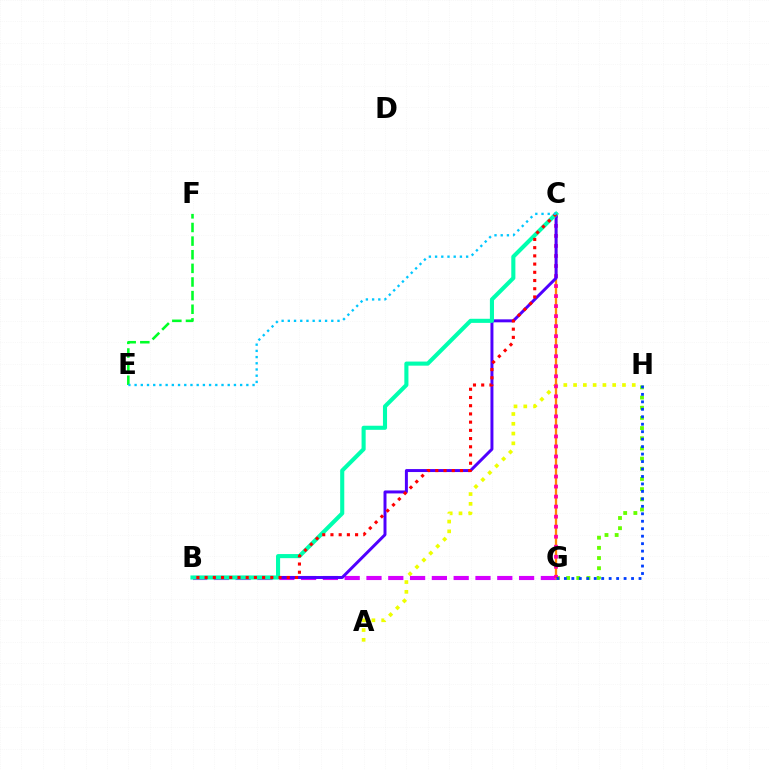{('A', 'H'): [{'color': '#eeff00', 'line_style': 'dotted', 'thickness': 2.66}], ('G', 'H'): [{'color': '#66ff00', 'line_style': 'dotted', 'thickness': 2.76}, {'color': '#003fff', 'line_style': 'dotted', 'thickness': 2.03}], ('B', 'G'): [{'color': '#d600ff', 'line_style': 'dashed', 'thickness': 2.96}], ('C', 'G'): [{'color': '#ff8800', 'line_style': 'solid', 'thickness': 1.65}, {'color': '#ff00a0', 'line_style': 'dotted', 'thickness': 2.72}], ('E', 'F'): [{'color': '#00ff27', 'line_style': 'dashed', 'thickness': 1.85}], ('B', 'C'): [{'color': '#4f00ff', 'line_style': 'solid', 'thickness': 2.14}, {'color': '#00ffaf', 'line_style': 'solid', 'thickness': 2.95}, {'color': '#ff0000', 'line_style': 'dotted', 'thickness': 2.23}], ('C', 'E'): [{'color': '#00c7ff', 'line_style': 'dotted', 'thickness': 1.69}]}